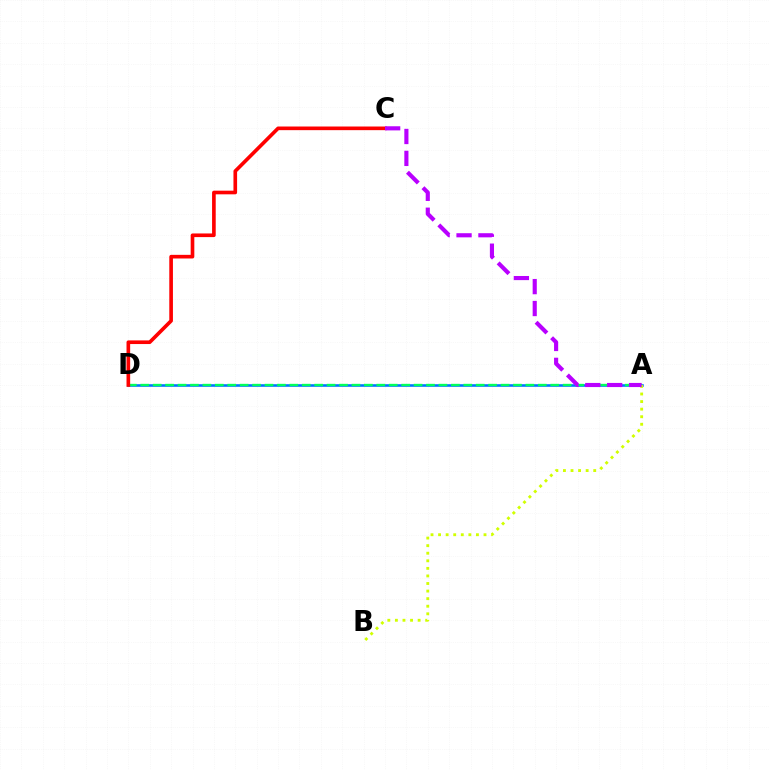{('A', 'D'): [{'color': '#0074ff', 'line_style': 'solid', 'thickness': 1.86}, {'color': '#00ff5c', 'line_style': 'dashed', 'thickness': 1.69}], ('C', 'D'): [{'color': '#ff0000', 'line_style': 'solid', 'thickness': 2.63}], ('A', 'B'): [{'color': '#d1ff00', 'line_style': 'dotted', 'thickness': 2.06}], ('A', 'C'): [{'color': '#b900ff', 'line_style': 'dashed', 'thickness': 2.97}]}